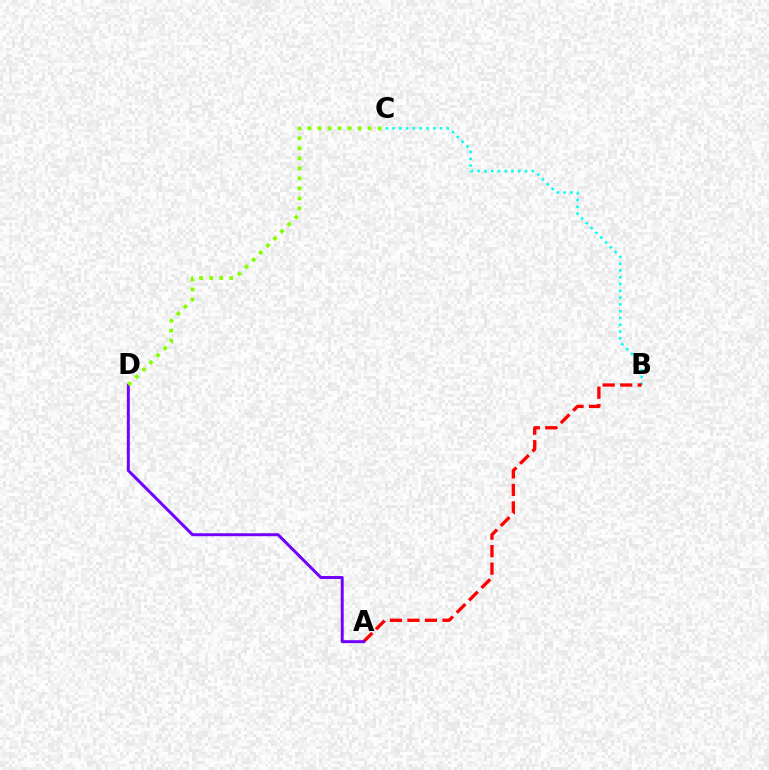{('B', 'C'): [{'color': '#00fff6', 'line_style': 'dotted', 'thickness': 1.84}], ('A', 'B'): [{'color': '#ff0000', 'line_style': 'dashed', 'thickness': 2.38}], ('A', 'D'): [{'color': '#7200ff', 'line_style': 'solid', 'thickness': 2.13}], ('C', 'D'): [{'color': '#84ff00', 'line_style': 'dotted', 'thickness': 2.72}]}